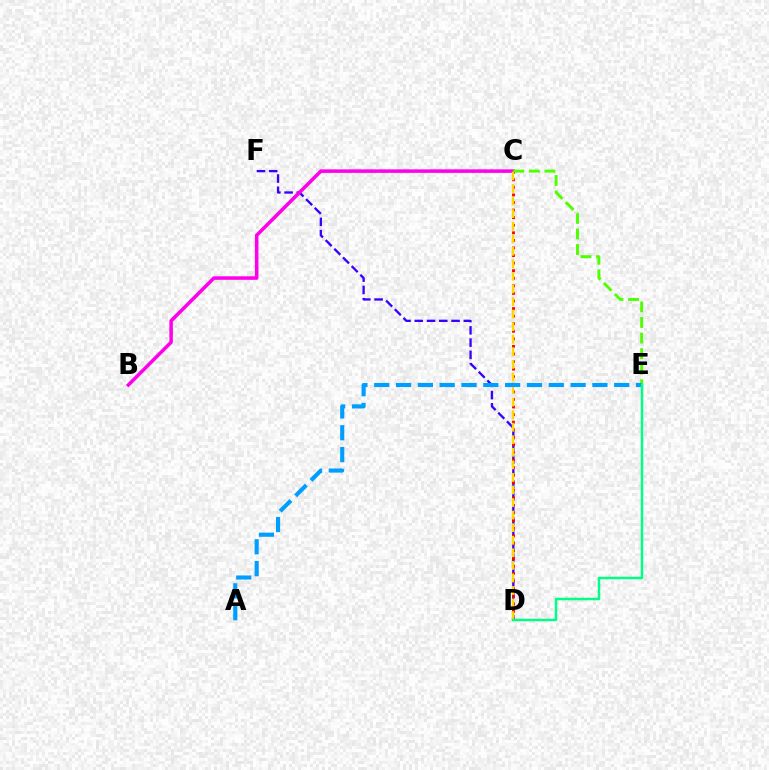{('D', 'F'): [{'color': '#3700ff', 'line_style': 'dashed', 'thickness': 1.67}], ('B', 'C'): [{'color': '#ff00ed', 'line_style': 'solid', 'thickness': 2.54}], ('C', 'D'): [{'color': '#ff0000', 'line_style': 'dotted', 'thickness': 2.06}, {'color': '#ffd500', 'line_style': 'dashed', 'thickness': 1.71}], ('C', 'E'): [{'color': '#4fff00', 'line_style': 'dashed', 'thickness': 2.12}], ('A', 'E'): [{'color': '#009eff', 'line_style': 'dashed', 'thickness': 2.96}], ('D', 'E'): [{'color': '#00ff86', 'line_style': 'solid', 'thickness': 1.78}]}